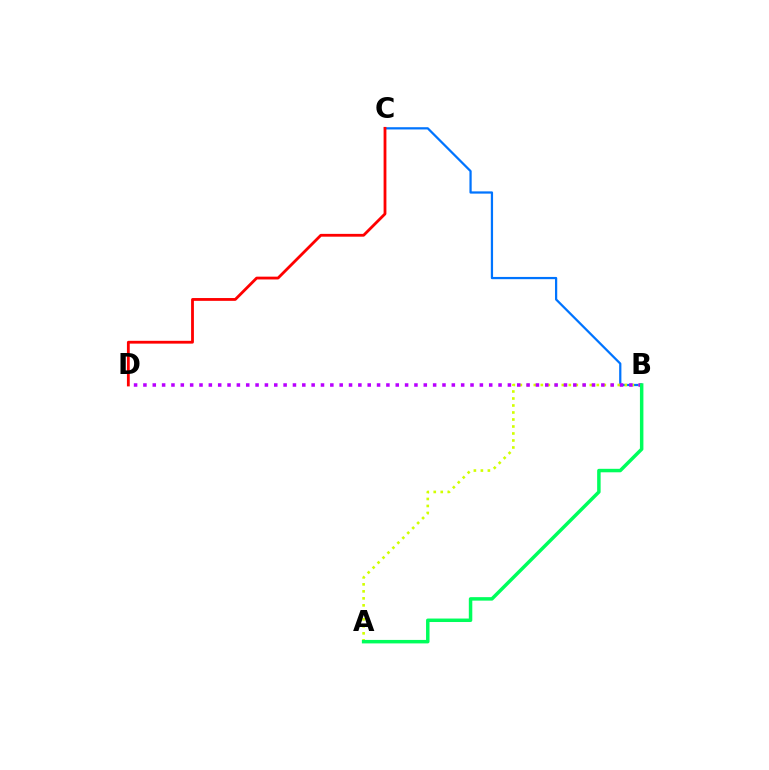{('B', 'C'): [{'color': '#0074ff', 'line_style': 'solid', 'thickness': 1.61}], ('C', 'D'): [{'color': '#ff0000', 'line_style': 'solid', 'thickness': 2.02}], ('A', 'B'): [{'color': '#d1ff00', 'line_style': 'dotted', 'thickness': 1.9}, {'color': '#00ff5c', 'line_style': 'solid', 'thickness': 2.5}], ('B', 'D'): [{'color': '#b900ff', 'line_style': 'dotted', 'thickness': 2.54}]}